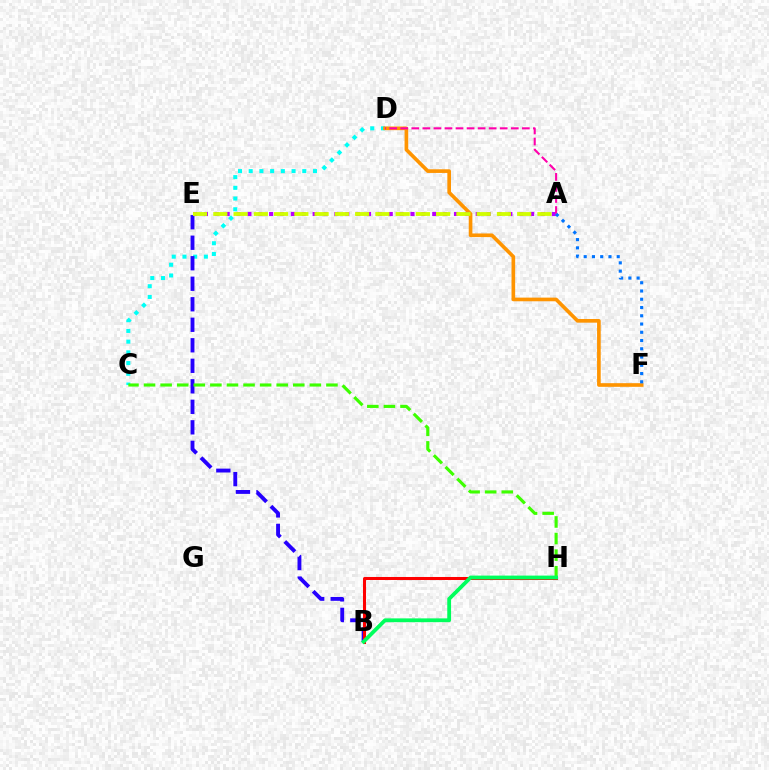{('C', 'D'): [{'color': '#00fff6', 'line_style': 'dotted', 'thickness': 2.91}], ('D', 'F'): [{'color': '#ff9400', 'line_style': 'solid', 'thickness': 2.63}], ('B', 'E'): [{'color': '#2500ff', 'line_style': 'dashed', 'thickness': 2.79}], ('A', 'E'): [{'color': '#b900ff', 'line_style': 'dotted', 'thickness': 2.95}, {'color': '#d1ff00', 'line_style': 'dashed', 'thickness': 2.75}], ('B', 'H'): [{'color': '#ff0000', 'line_style': 'solid', 'thickness': 2.18}, {'color': '#00ff5c', 'line_style': 'solid', 'thickness': 2.74}], ('A', 'D'): [{'color': '#ff00ac', 'line_style': 'dashed', 'thickness': 1.5}], ('C', 'H'): [{'color': '#3dff00', 'line_style': 'dashed', 'thickness': 2.25}], ('A', 'F'): [{'color': '#0074ff', 'line_style': 'dotted', 'thickness': 2.24}]}